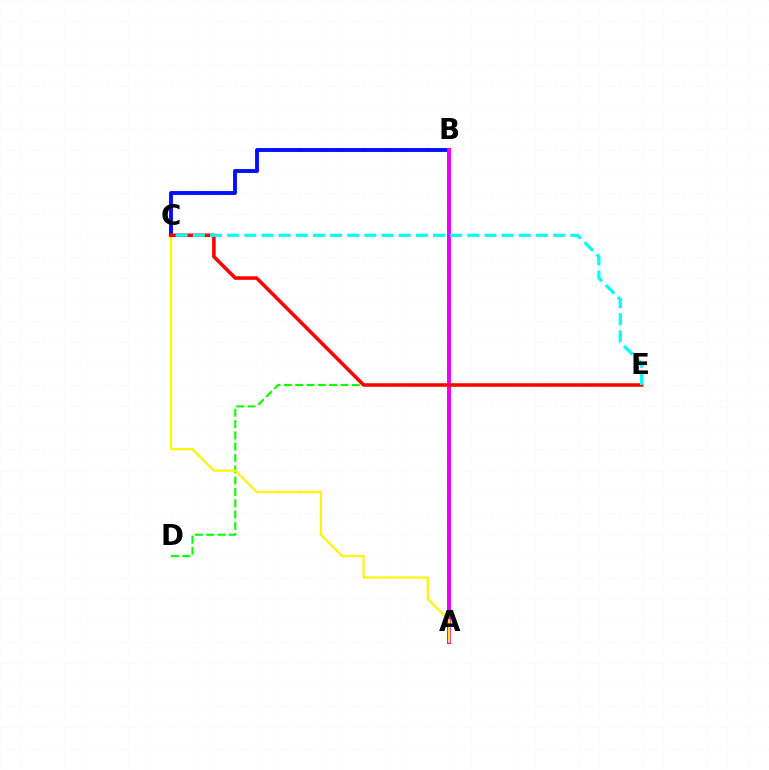{('B', 'C'): [{'color': '#0010ff', 'line_style': 'solid', 'thickness': 2.8}], ('A', 'B'): [{'color': '#ee00ff', 'line_style': 'solid', 'thickness': 2.86}], ('D', 'E'): [{'color': '#08ff00', 'line_style': 'dashed', 'thickness': 1.54}], ('A', 'C'): [{'color': '#fcf500', 'line_style': 'solid', 'thickness': 1.57}], ('C', 'E'): [{'color': '#ff0000', 'line_style': 'solid', 'thickness': 2.56}, {'color': '#00fff6', 'line_style': 'dashed', 'thickness': 2.33}]}